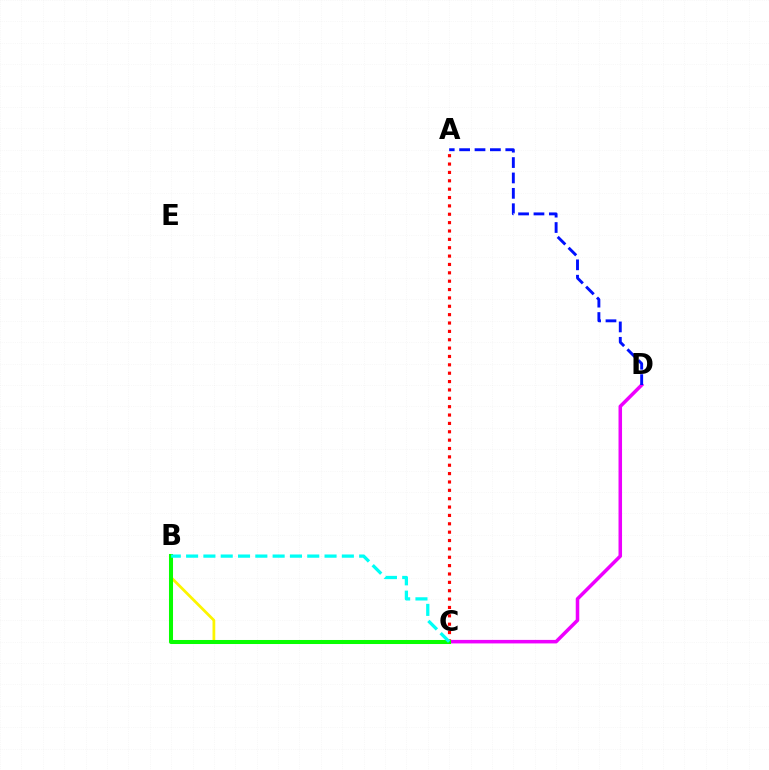{('C', 'D'): [{'color': '#ee00ff', 'line_style': 'solid', 'thickness': 2.54}], ('A', 'D'): [{'color': '#0010ff', 'line_style': 'dashed', 'thickness': 2.09}], ('B', 'C'): [{'color': '#fcf500', 'line_style': 'solid', 'thickness': 1.99}, {'color': '#08ff00', 'line_style': 'solid', 'thickness': 2.91}, {'color': '#00fff6', 'line_style': 'dashed', 'thickness': 2.35}], ('A', 'C'): [{'color': '#ff0000', 'line_style': 'dotted', 'thickness': 2.27}]}